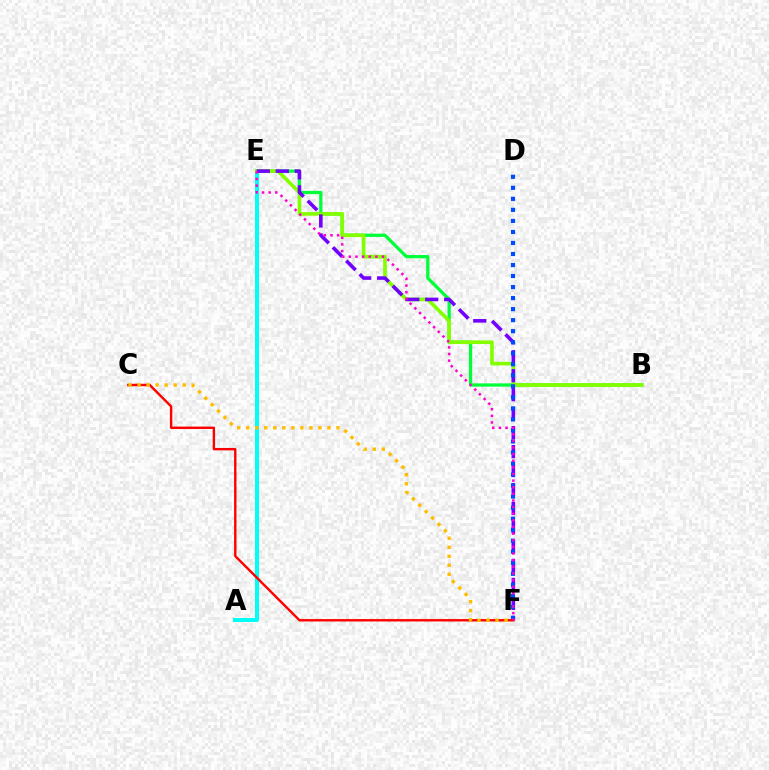{('A', 'E'): [{'color': '#00fff6', 'line_style': 'solid', 'thickness': 2.87}], ('B', 'E'): [{'color': '#00ff39', 'line_style': 'solid', 'thickness': 2.35}, {'color': '#84ff00', 'line_style': 'solid', 'thickness': 2.64}], ('E', 'F'): [{'color': '#7200ff', 'line_style': 'dashed', 'thickness': 2.58}, {'color': '#ff00cf', 'line_style': 'dotted', 'thickness': 1.8}], ('D', 'F'): [{'color': '#004bff', 'line_style': 'dotted', 'thickness': 3.0}], ('C', 'F'): [{'color': '#ff0000', 'line_style': 'solid', 'thickness': 1.73}, {'color': '#ffbd00', 'line_style': 'dotted', 'thickness': 2.45}]}